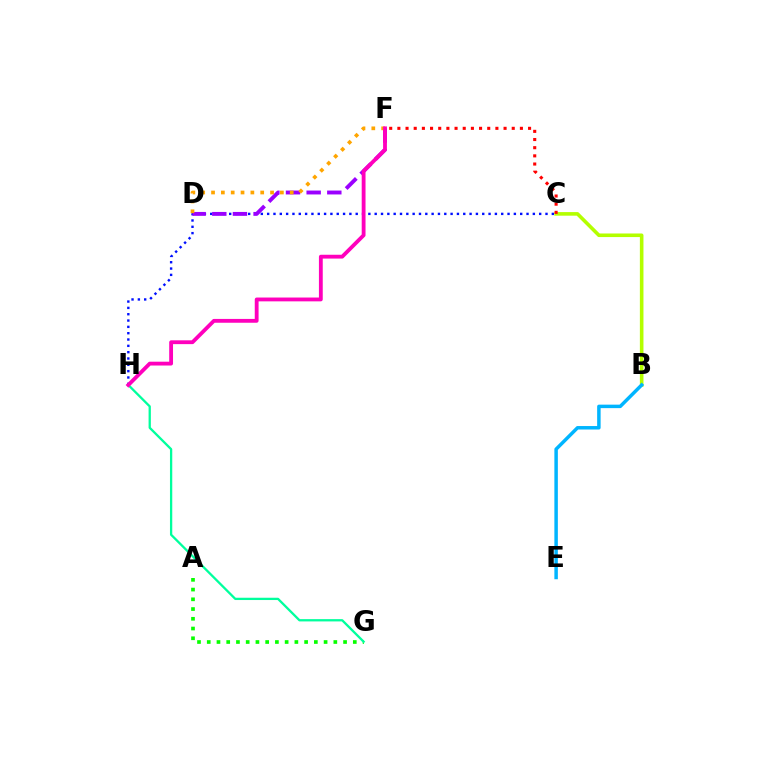{('C', 'H'): [{'color': '#0010ff', 'line_style': 'dotted', 'thickness': 1.72}], ('B', 'C'): [{'color': '#b3ff00', 'line_style': 'solid', 'thickness': 2.58}], ('D', 'F'): [{'color': '#9b00ff', 'line_style': 'dashed', 'thickness': 2.8}, {'color': '#ffa500', 'line_style': 'dotted', 'thickness': 2.67}], ('A', 'G'): [{'color': '#08ff00', 'line_style': 'dotted', 'thickness': 2.65}], ('B', 'E'): [{'color': '#00b5ff', 'line_style': 'solid', 'thickness': 2.5}], ('G', 'H'): [{'color': '#00ff9d', 'line_style': 'solid', 'thickness': 1.65}], ('C', 'F'): [{'color': '#ff0000', 'line_style': 'dotted', 'thickness': 2.22}], ('F', 'H'): [{'color': '#ff00bd', 'line_style': 'solid', 'thickness': 2.75}]}